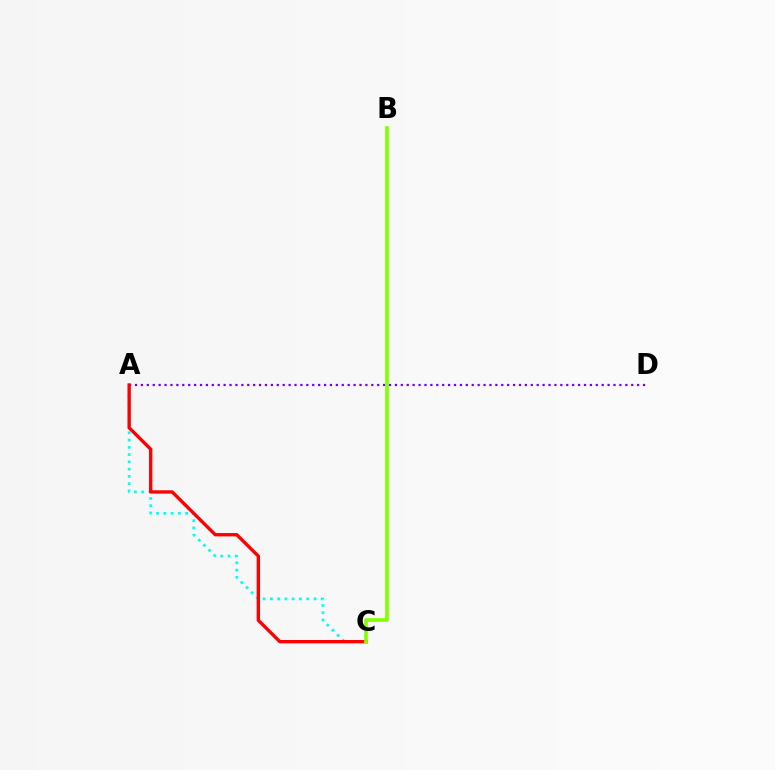{('A', 'C'): [{'color': '#00fff6', 'line_style': 'dotted', 'thickness': 1.97}, {'color': '#ff0000', 'line_style': 'solid', 'thickness': 2.41}], ('A', 'D'): [{'color': '#7200ff', 'line_style': 'dotted', 'thickness': 1.6}], ('B', 'C'): [{'color': '#84ff00', 'line_style': 'solid', 'thickness': 2.61}]}